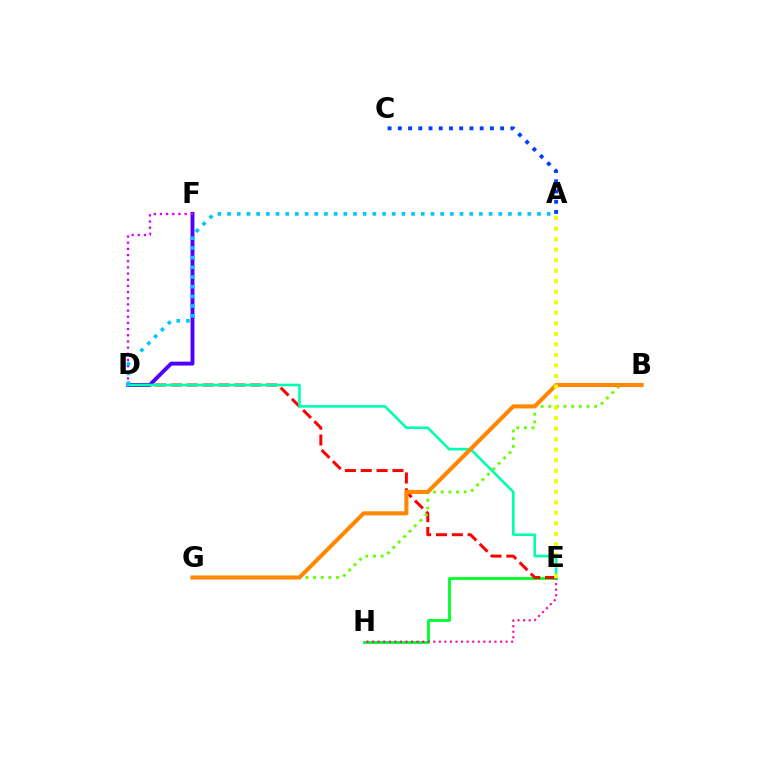{('E', 'H'): [{'color': '#00ff27', 'line_style': 'solid', 'thickness': 2.03}, {'color': '#ff00a0', 'line_style': 'dotted', 'thickness': 1.51}], ('A', 'C'): [{'color': '#003fff', 'line_style': 'dotted', 'thickness': 2.78}], ('D', 'E'): [{'color': '#ff0000', 'line_style': 'dashed', 'thickness': 2.15}, {'color': '#00ffaf', 'line_style': 'solid', 'thickness': 1.89}], ('B', 'G'): [{'color': '#66ff00', 'line_style': 'dotted', 'thickness': 2.08}, {'color': '#ff8800', 'line_style': 'solid', 'thickness': 2.95}], ('D', 'F'): [{'color': '#4f00ff', 'line_style': 'solid', 'thickness': 2.81}, {'color': '#d600ff', 'line_style': 'dotted', 'thickness': 1.68}], ('A', 'E'): [{'color': '#eeff00', 'line_style': 'dotted', 'thickness': 2.86}], ('A', 'D'): [{'color': '#00c7ff', 'line_style': 'dotted', 'thickness': 2.63}]}